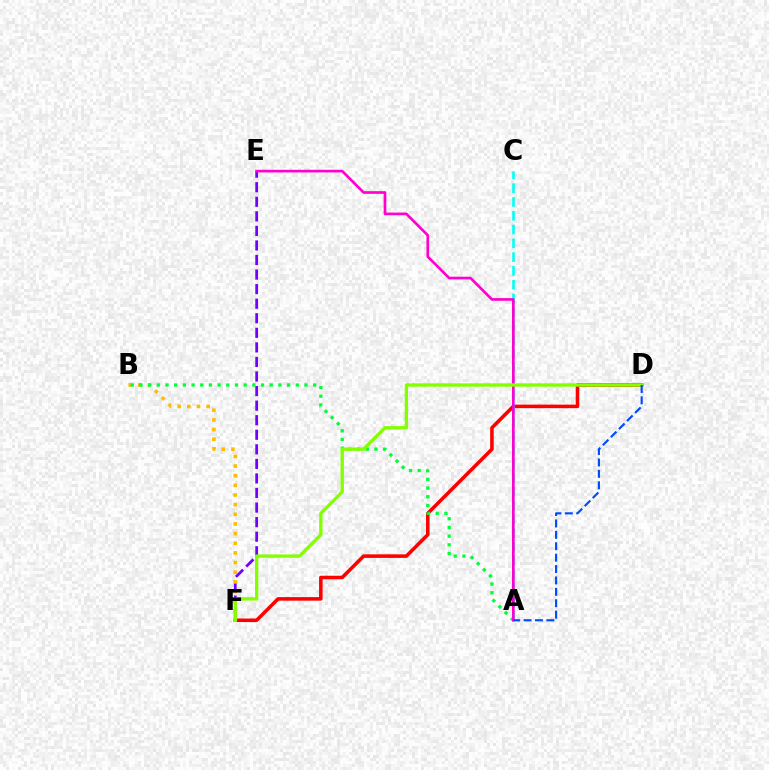{('E', 'F'): [{'color': '#7200ff', 'line_style': 'dashed', 'thickness': 1.98}], ('D', 'F'): [{'color': '#ff0000', 'line_style': 'solid', 'thickness': 2.56}, {'color': '#84ff00', 'line_style': 'solid', 'thickness': 2.41}], ('A', 'C'): [{'color': '#00fff6', 'line_style': 'dashed', 'thickness': 1.87}], ('B', 'F'): [{'color': '#ffbd00', 'line_style': 'dotted', 'thickness': 2.62}], ('A', 'B'): [{'color': '#00ff39', 'line_style': 'dotted', 'thickness': 2.36}], ('A', 'E'): [{'color': '#ff00cf', 'line_style': 'solid', 'thickness': 1.93}], ('A', 'D'): [{'color': '#004bff', 'line_style': 'dashed', 'thickness': 1.55}]}